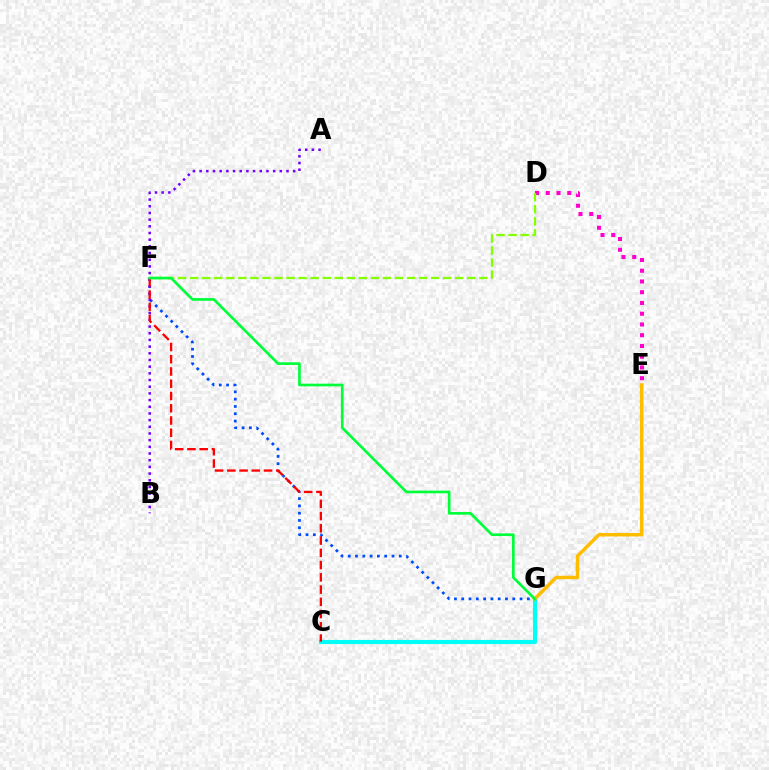{('F', 'G'): [{'color': '#004bff', 'line_style': 'dotted', 'thickness': 1.98}, {'color': '#00ff39', 'line_style': 'solid', 'thickness': 1.93}], ('C', 'G'): [{'color': '#00fff6', 'line_style': 'solid', 'thickness': 2.96}], ('A', 'B'): [{'color': '#7200ff', 'line_style': 'dotted', 'thickness': 1.82}], ('C', 'F'): [{'color': '#ff0000', 'line_style': 'dashed', 'thickness': 1.66}], ('D', 'E'): [{'color': '#ff00cf', 'line_style': 'dotted', 'thickness': 2.92}], ('D', 'F'): [{'color': '#84ff00', 'line_style': 'dashed', 'thickness': 1.64}], ('E', 'G'): [{'color': '#ffbd00', 'line_style': 'solid', 'thickness': 2.51}]}